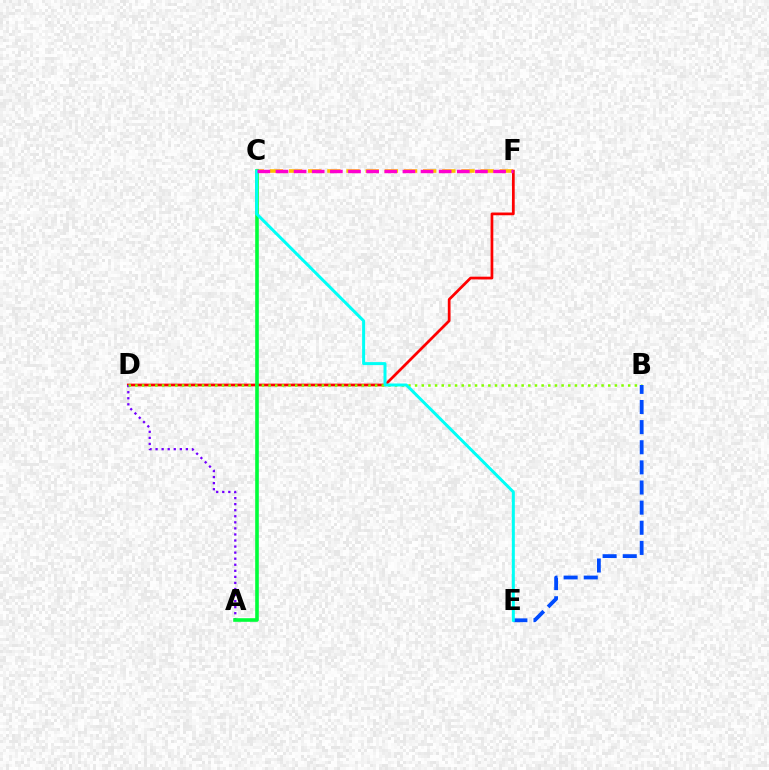{('D', 'F'): [{'color': '#ff0000', 'line_style': 'solid', 'thickness': 1.97}], ('A', 'D'): [{'color': '#7200ff', 'line_style': 'dotted', 'thickness': 1.65}], ('B', 'D'): [{'color': '#84ff00', 'line_style': 'dotted', 'thickness': 1.81}], ('C', 'F'): [{'color': '#ffbd00', 'line_style': 'dashed', 'thickness': 2.6}, {'color': '#ff00cf', 'line_style': 'dashed', 'thickness': 2.46}], ('A', 'C'): [{'color': '#00ff39', 'line_style': 'solid', 'thickness': 2.6}], ('B', 'E'): [{'color': '#004bff', 'line_style': 'dashed', 'thickness': 2.73}], ('C', 'E'): [{'color': '#00fff6', 'line_style': 'solid', 'thickness': 2.16}]}